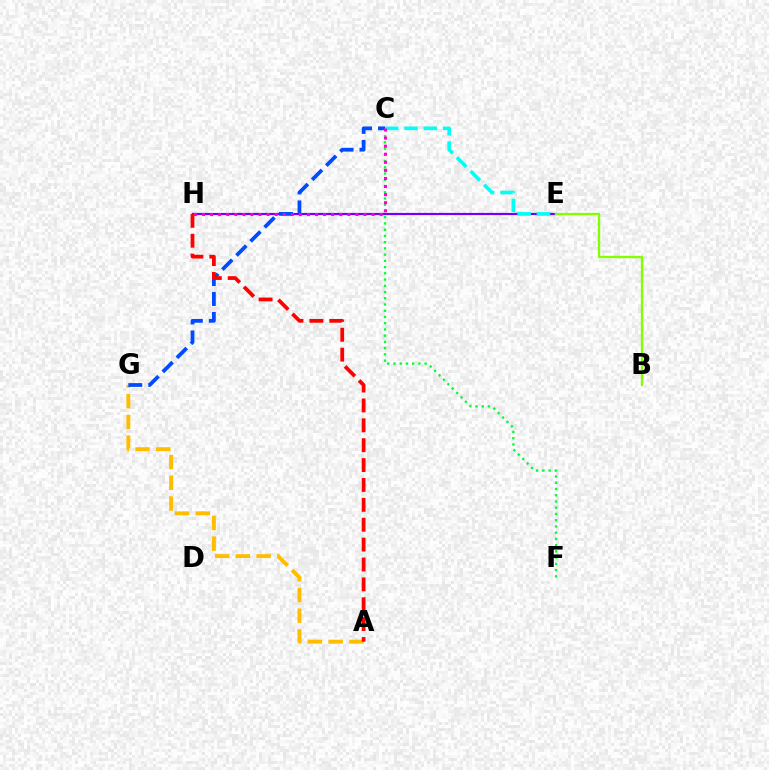{('A', 'G'): [{'color': '#ffbd00', 'line_style': 'dashed', 'thickness': 2.82}], ('E', 'H'): [{'color': '#7200ff', 'line_style': 'solid', 'thickness': 1.58}], ('C', 'G'): [{'color': '#004bff', 'line_style': 'dashed', 'thickness': 2.71}], ('C', 'E'): [{'color': '#00fff6', 'line_style': 'dashed', 'thickness': 2.62}], ('C', 'F'): [{'color': '#00ff39', 'line_style': 'dotted', 'thickness': 1.69}], ('B', 'E'): [{'color': '#84ff00', 'line_style': 'solid', 'thickness': 1.69}], ('A', 'H'): [{'color': '#ff0000', 'line_style': 'dashed', 'thickness': 2.7}], ('C', 'H'): [{'color': '#ff00cf', 'line_style': 'dotted', 'thickness': 2.19}]}